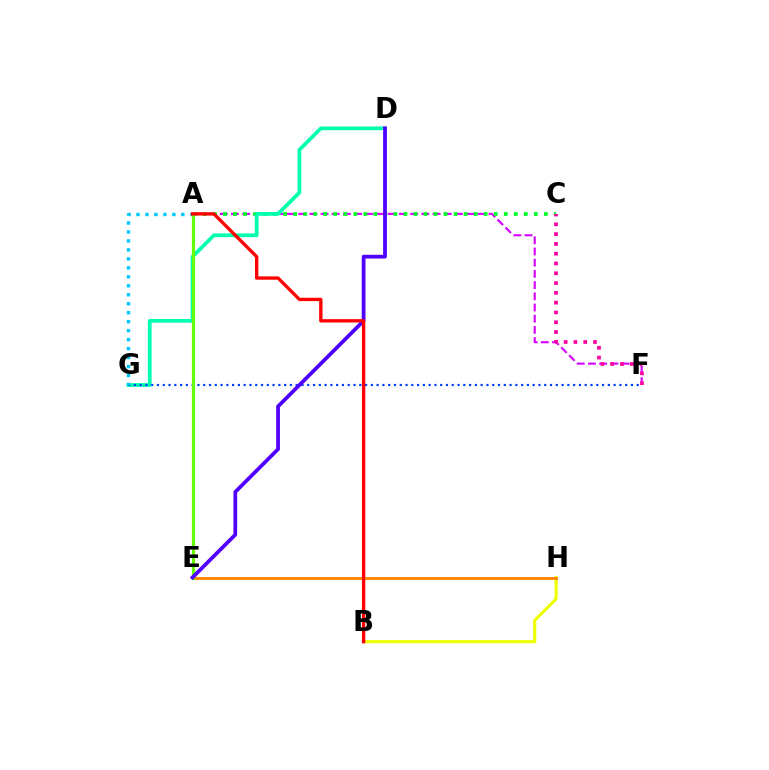{('A', 'F'): [{'color': '#d600ff', 'line_style': 'dashed', 'thickness': 1.52}], ('A', 'C'): [{'color': '#00ff27', 'line_style': 'dotted', 'thickness': 2.72}], ('D', 'G'): [{'color': '#00ffaf', 'line_style': 'solid', 'thickness': 2.7}], ('C', 'F'): [{'color': '#ff00a0', 'line_style': 'dotted', 'thickness': 2.66}], ('F', 'G'): [{'color': '#003fff', 'line_style': 'dotted', 'thickness': 1.57}], ('B', 'H'): [{'color': '#eeff00', 'line_style': 'solid', 'thickness': 2.23}], ('E', 'H'): [{'color': '#ff8800', 'line_style': 'solid', 'thickness': 2.1}], ('A', 'G'): [{'color': '#00c7ff', 'line_style': 'dotted', 'thickness': 2.44}], ('A', 'E'): [{'color': '#66ff00', 'line_style': 'solid', 'thickness': 2.29}], ('D', 'E'): [{'color': '#4f00ff', 'line_style': 'solid', 'thickness': 2.7}], ('A', 'B'): [{'color': '#ff0000', 'line_style': 'solid', 'thickness': 2.41}]}